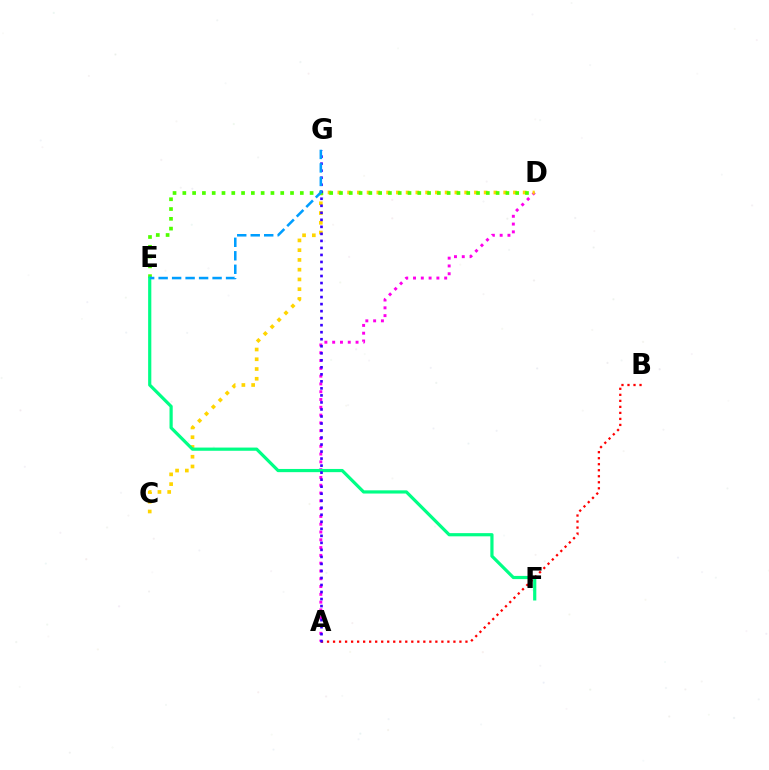{('A', 'D'): [{'color': '#ff00ed', 'line_style': 'dotted', 'thickness': 2.12}], ('C', 'D'): [{'color': '#ffd500', 'line_style': 'dotted', 'thickness': 2.65}], ('D', 'E'): [{'color': '#4fff00', 'line_style': 'dotted', 'thickness': 2.66}], ('A', 'B'): [{'color': '#ff0000', 'line_style': 'dotted', 'thickness': 1.64}], ('E', 'F'): [{'color': '#00ff86', 'line_style': 'solid', 'thickness': 2.3}], ('A', 'G'): [{'color': '#3700ff', 'line_style': 'dotted', 'thickness': 1.91}], ('E', 'G'): [{'color': '#009eff', 'line_style': 'dashed', 'thickness': 1.83}]}